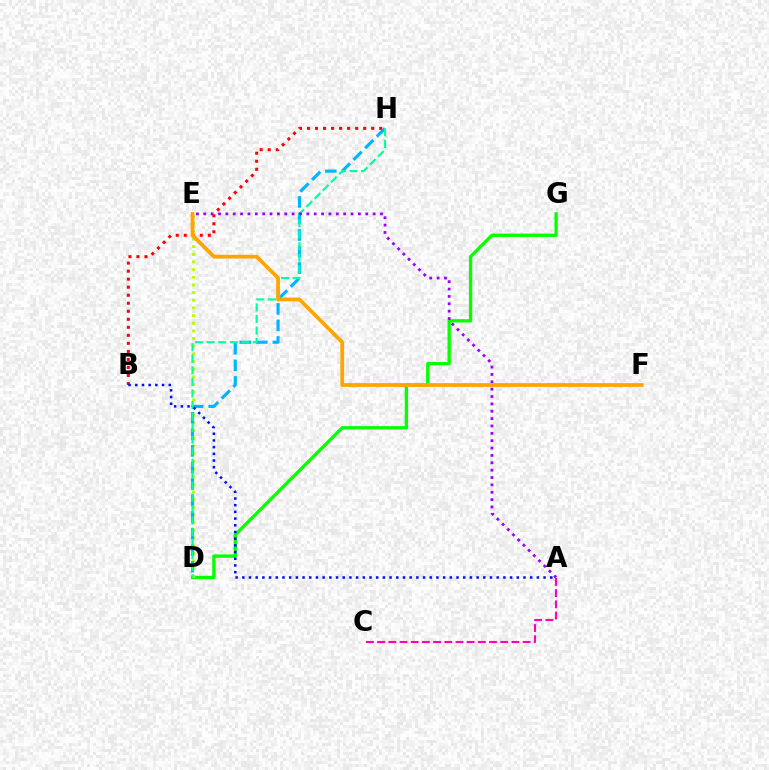{('D', 'G'): [{'color': '#08ff00', 'line_style': 'solid', 'thickness': 2.39}], ('D', 'E'): [{'color': '#b3ff00', 'line_style': 'dotted', 'thickness': 2.08}], ('D', 'H'): [{'color': '#00b5ff', 'line_style': 'dashed', 'thickness': 2.25}, {'color': '#00ff9d', 'line_style': 'dashed', 'thickness': 1.57}], ('A', 'E'): [{'color': '#9b00ff', 'line_style': 'dotted', 'thickness': 2.0}], ('B', 'H'): [{'color': '#ff0000', 'line_style': 'dotted', 'thickness': 2.18}], ('E', 'F'): [{'color': '#ffa500', 'line_style': 'solid', 'thickness': 2.73}], ('A', 'C'): [{'color': '#ff00bd', 'line_style': 'dashed', 'thickness': 1.52}], ('A', 'B'): [{'color': '#0010ff', 'line_style': 'dotted', 'thickness': 1.82}]}